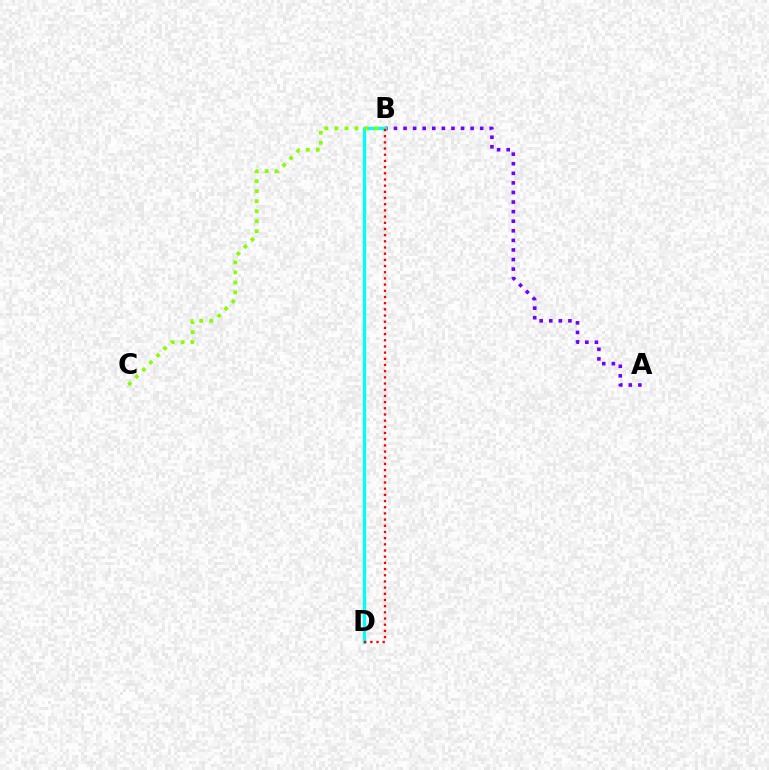{('A', 'B'): [{'color': '#7200ff', 'line_style': 'dotted', 'thickness': 2.6}], ('B', 'D'): [{'color': '#00fff6', 'line_style': 'solid', 'thickness': 2.33}, {'color': '#ff0000', 'line_style': 'dotted', 'thickness': 1.68}], ('B', 'C'): [{'color': '#84ff00', 'line_style': 'dotted', 'thickness': 2.72}]}